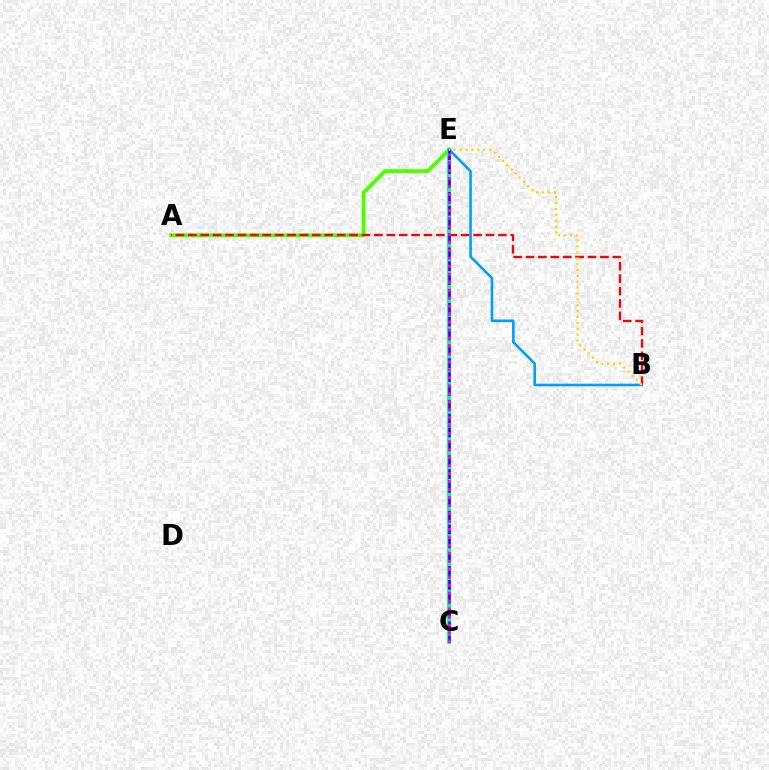{('A', 'E'): [{'color': '#4fff00', 'line_style': 'solid', 'thickness': 2.78}], ('C', 'E'): [{'color': '#00ff86', 'line_style': 'solid', 'thickness': 2.82}, {'color': '#3700ff', 'line_style': 'dashed', 'thickness': 1.88}, {'color': '#ff00ed', 'line_style': 'dotted', 'thickness': 2.17}], ('A', 'B'): [{'color': '#ff0000', 'line_style': 'dashed', 'thickness': 1.68}], ('B', 'E'): [{'color': '#009eff', 'line_style': 'solid', 'thickness': 1.87}, {'color': '#ffd500', 'line_style': 'dotted', 'thickness': 1.6}]}